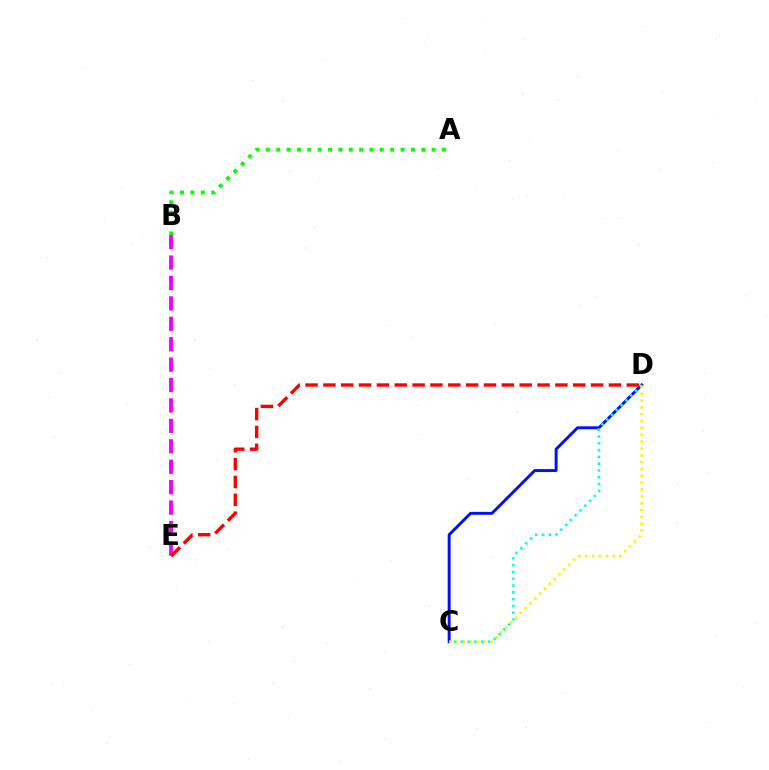{('C', 'D'): [{'color': '#0010ff', 'line_style': 'solid', 'thickness': 2.11}, {'color': '#00fff6', 'line_style': 'dotted', 'thickness': 1.85}, {'color': '#fcf500', 'line_style': 'dotted', 'thickness': 1.86}], ('B', 'E'): [{'color': '#ee00ff', 'line_style': 'dashed', 'thickness': 2.77}], ('D', 'E'): [{'color': '#ff0000', 'line_style': 'dashed', 'thickness': 2.42}], ('A', 'B'): [{'color': '#08ff00', 'line_style': 'dotted', 'thickness': 2.81}]}